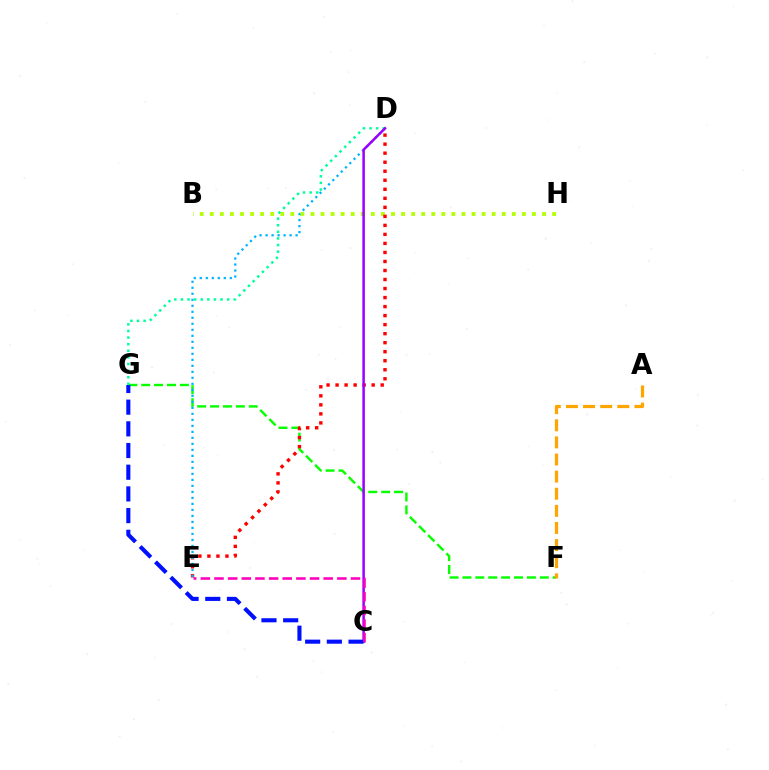{('B', 'H'): [{'color': '#b3ff00', 'line_style': 'dotted', 'thickness': 2.74}], ('F', 'G'): [{'color': '#08ff00', 'line_style': 'dashed', 'thickness': 1.75}], ('D', 'E'): [{'color': '#ff0000', 'line_style': 'dotted', 'thickness': 2.45}, {'color': '#00b5ff', 'line_style': 'dotted', 'thickness': 1.63}], ('D', 'G'): [{'color': '#00ff9d', 'line_style': 'dotted', 'thickness': 1.79}], ('C', 'D'): [{'color': '#9b00ff', 'line_style': 'solid', 'thickness': 1.81}], ('A', 'F'): [{'color': '#ffa500', 'line_style': 'dashed', 'thickness': 2.33}], ('C', 'G'): [{'color': '#0010ff', 'line_style': 'dashed', 'thickness': 2.95}], ('C', 'E'): [{'color': '#ff00bd', 'line_style': 'dashed', 'thickness': 1.85}]}